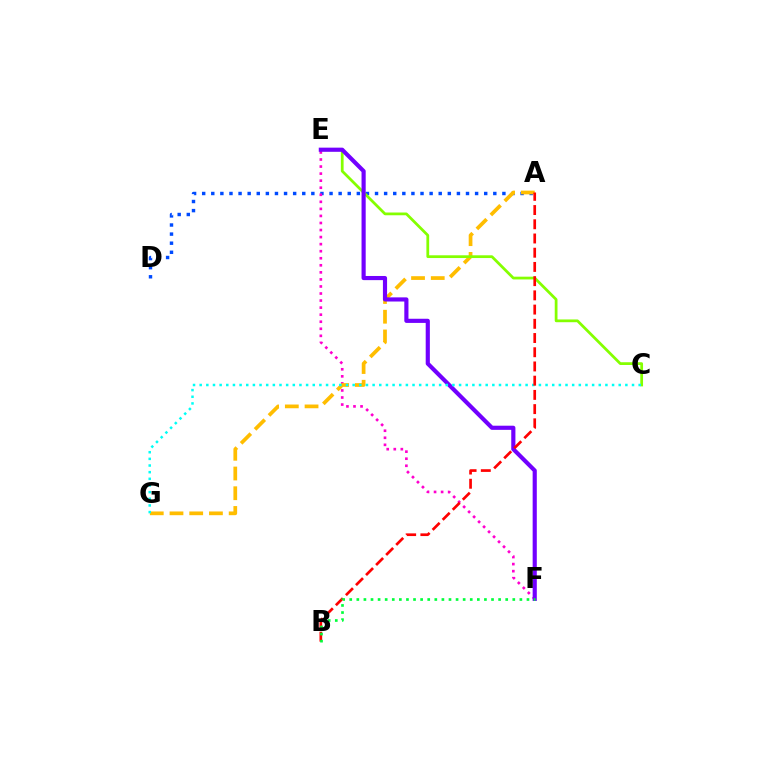{('A', 'D'): [{'color': '#004bff', 'line_style': 'dotted', 'thickness': 2.47}], ('E', 'F'): [{'color': '#ff00cf', 'line_style': 'dotted', 'thickness': 1.92}, {'color': '#7200ff', 'line_style': 'solid', 'thickness': 2.99}], ('A', 'G'): [{'color': '#ffbd00', 'line_style': 'dashed', 'thickness': 2.68}], ('C', 'E'): [{'color': '#84ff00', 'line_style': 'solid', 'thickness': 1.98}], ('C', 'G'): [{'color': '#00fff6', 'line_style': 'dotted', 'thickness': 1.81}], ('A', 'B'): [{'color': '#ff0000', 'line_style': 'dashed', 'thickness': 1.93}], ('B', 'F'): [{'color': '#00ff39', 'line_style': 'dotted', 'thickness': 1.93}]}